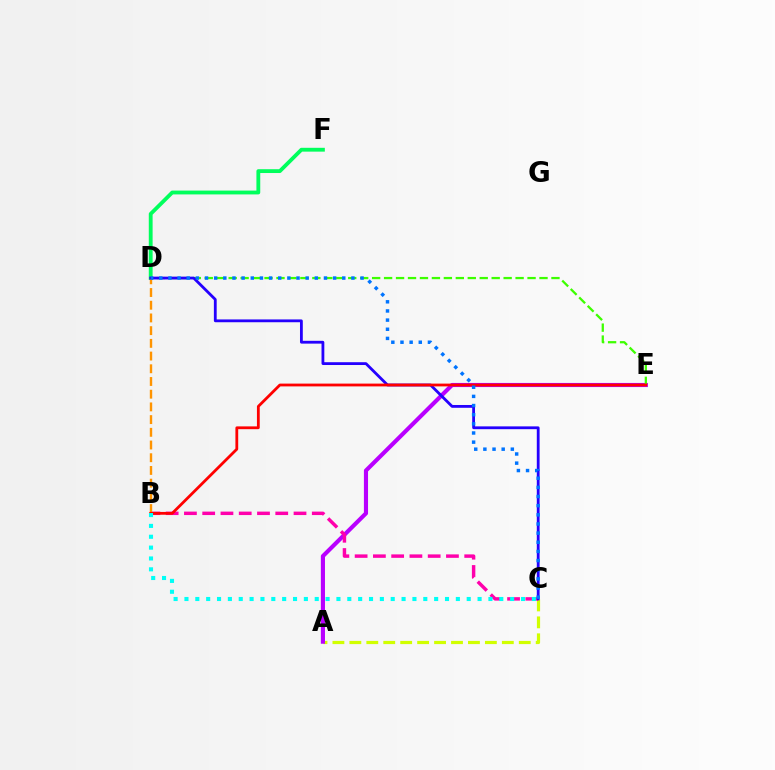{('A', 'C'): [{'color': '#d1ff00', 'line_style': 'dashed', 'thickness': 2.3}], ('A', 'E'): [{'color': '#b900ff', 'line_style': 'solid', 'thickness': 2.98}], ('D', 'F'): [{'color': '#00ff5c', 'line_style': 'solid', 'thickness': 2.76}], ('B', 'C'): [{'color': '#ff00ac', 'line_style': 'dashed', 'thickness': 2.48}, {'color': '#00fff6', 'line_style': 'dotted', 'thickness': 2.95}], ('B', 'D'): [{'color': '#ff9400', 'line_style': 'dashed', 'thickness': 1.73}], ('D', 'E'): [{'color': '#3dff00', 'line_style': 'dashed', 'thickness': 1.62}], ('C', 'D'): [{'color': '#2500ff', 'line_style': 'solid', 'thickness': 2.02}, {'color': '#0074ff', 'line_style': 'dotted', 'thickness': 2.49}], ('B', 'E'): [{'color': '#ff0000', 'line_style': 'solid', 'thickness': 2.01}]}